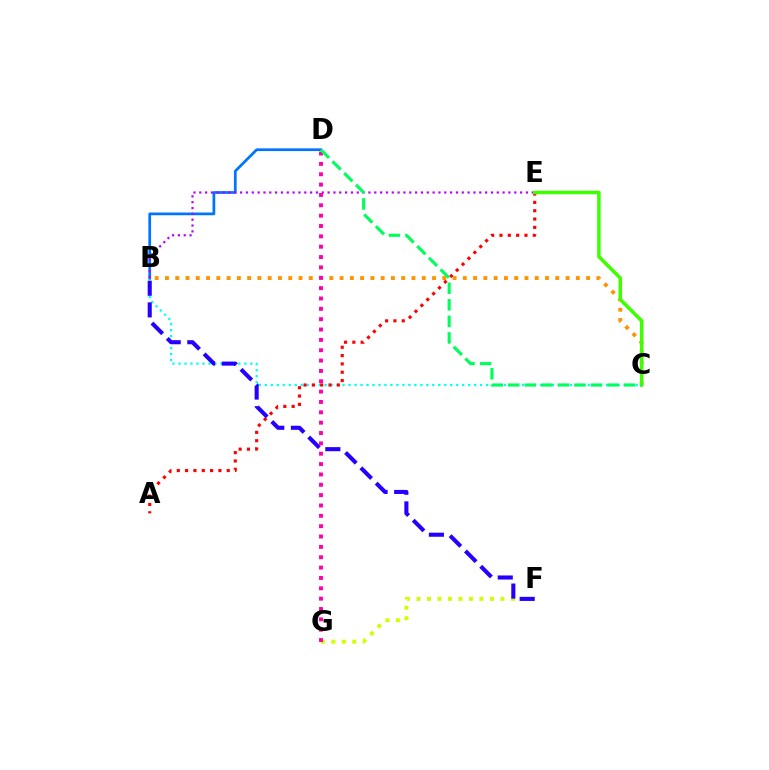{('B', 'C'): [{'color': '#00fff6', 'line_style': 'dotted', 'thickness': 1.63}, {'color': '#ff9400', 'line_style': 'dotted', 'thickness': 2.79}], ('B', 'D'): [{'color': '#0074ff', 'line_style': 'solid', 'thickness': 1.96}], ('F', 'G'): [{'color': '#d1ff00', 'line_style': 'dotted', 'thickness': 2.85}], ('A', 'E'): [{'color': '#ff0000', 'line_style': 'dotted', 'thickness': 2.26}], ('B', 'F'): [{'color': '#2500ff', 'line_style': 'dashed', 'thickness': 2.94}], ('B', 'E'): [{'color': '#b900ff', 'line_style': 'dotted', 'thickness': 1.58}], ('C', 'E'): [{'color': '#3dff00', 'line_style': 'solid', 'thickness': 2.53}], ('D', 'G'): [{'color': '#ff00ac', 'line_style': 'dotted', 'thickness': 2.81}], ('C', 'D'): [{'color': '#00ff5c', 'line_style': 'dashed', 'thickness': 2.25}]}